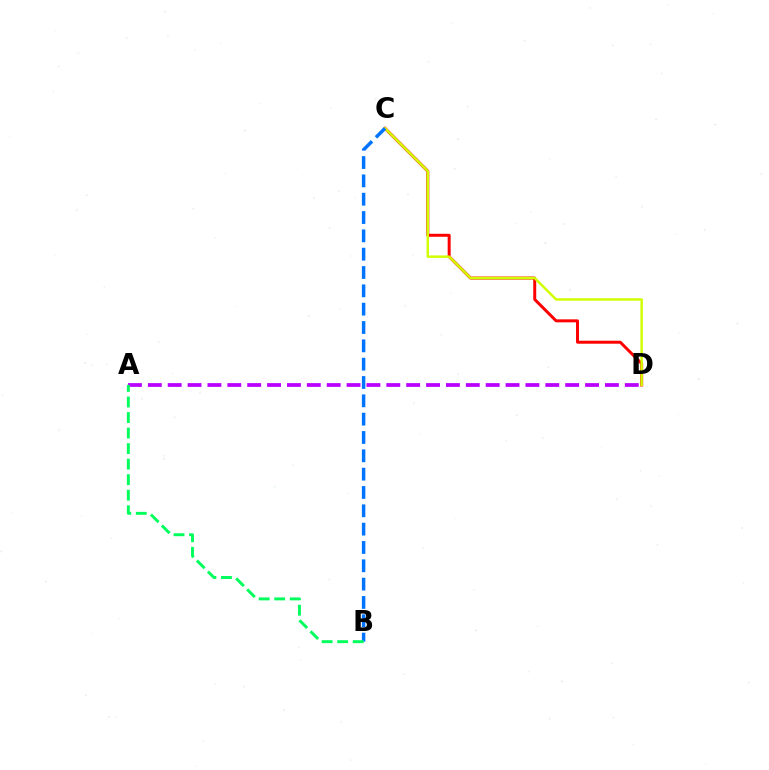{('C', 'D'): [{'color': '#ff0000', 'line_style': 'solid', 'thickness': 2.15}, {'color': '#d1ff00', 'line_style': 'solid', 'thickness': 1.77}], ('A', 'D'): [{'color': '#b900ff', 'line_style': 'dashed', 'thickness': 2.7}], ('B', 'C'): [{'color': '#0074ff', 'line_style': 'dashed', 'thickness': 2.49}], ('A', 'B'): [{'color': '#00ff5c', 'line_style': 'dashed', 'thickness': 2.11}]}